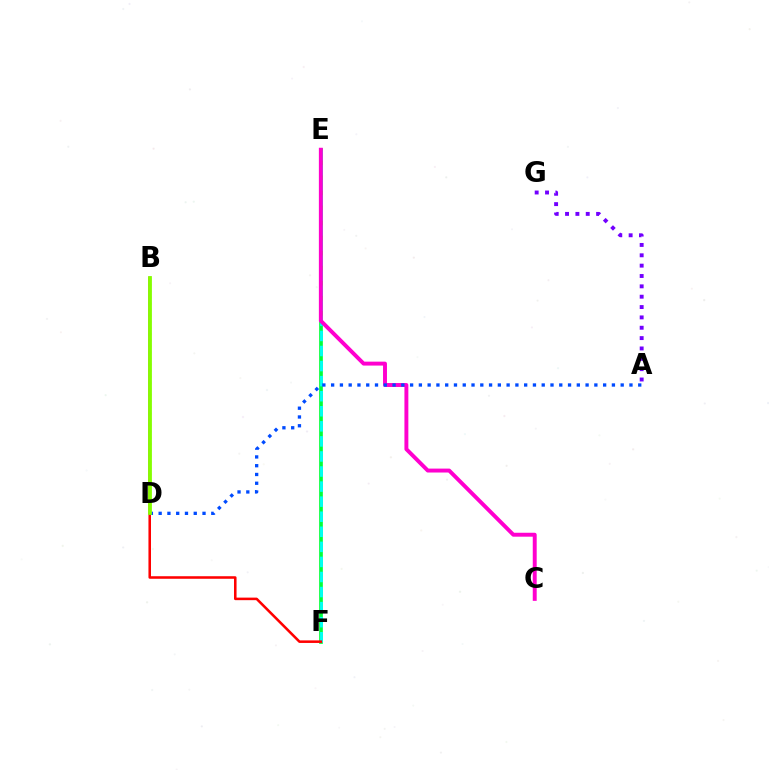{('B', 'D'): [{'color': '#ffbd00', 'line_style': 'dotted', 'thickness': 1.66}, {'color': '#84ff00', 'line_style': 'solid', 'thickness': 2.73}], ('E', 'F'): [{'color': '#00ff39', 'line_style': 'solid', 'thickness': 2.66}, {'color': '#00fff6', 'line_style': 'dashed', 'thickness': 2.05}], ('B', 'F'): [{'color': '#ff0000', 'line_style': 'solid', 'thickness': 1.84}], ('C', 'E'): [{'color': '#ff00cf', 'line_style': 'solid', 'thickness': 2.83}], ('A', 'D'): [{'color': '#004bff', 'line_style': 'dotted', 'thickness': 2.38}], ('A', 'G'): [{'color': '#7200ff', 'line_style': 'dotted', 'thickness': 2.81}]}